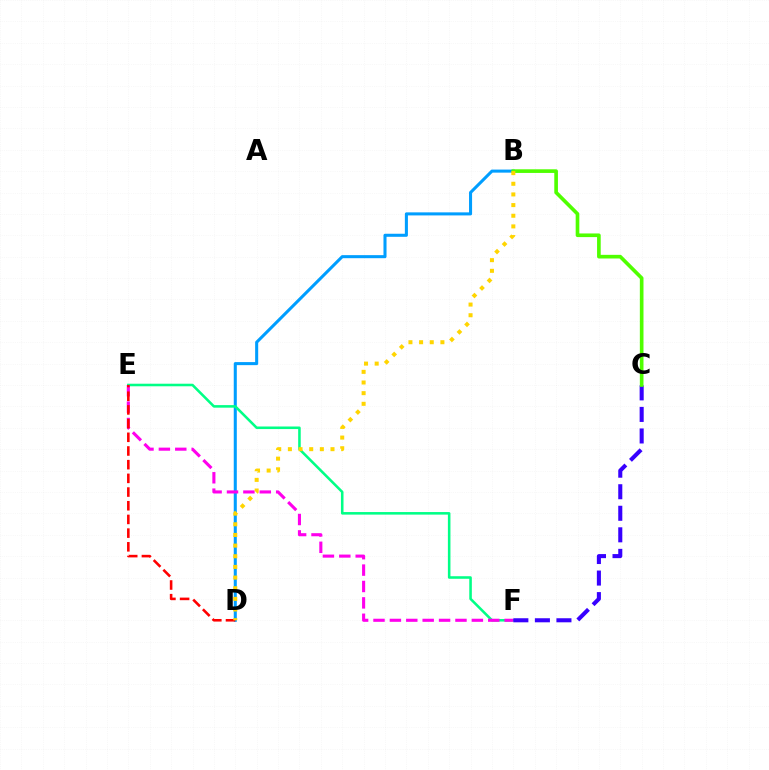{('B', 'D'): [{'color': '#009eff', 'line_style': 'solid', 'thickness': 2.2}, {'color': '#ffd500', 'line_style': 'dotted', 'thickness': 2.89}], ('E', 'F'): [{'color': '#00ff86', 'line_style': 'solid', 'thickness': 1.84}, {'color': '#ff00ed', 'line_style': 'dashed', 'thickness': 2.23}], ('C', 'F'): [{'color': '#3700ff', 'line_style': 'dashed', 'thickness': 2.93}], ('B', 'C'): [{'color': '#4fff00', 'line_style': 'solid', 'thickness': 2.62}], ('D', 'E'): [{'color': '#ff0000', 'line_style': 'dashed', 'thickness': 1.86}]}